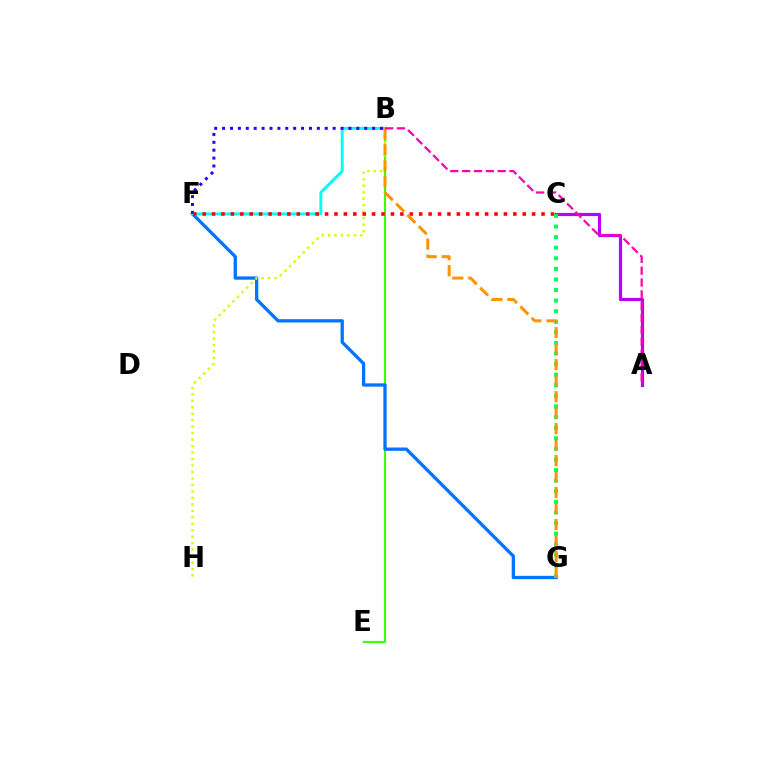{('B', 'E'): [{'color': '#3dff00', 'line_style': 'solid', 'thickness': 1.53}], ('A', 'C'): [{'color': '#b900ff', 'line_style': 'solid', 'thickness': 2.29}], ('F', 'G'): [{'color': '#0074ff', 'line_style': 'solid', 'thickness': 2.37}], ('B', 'F'): [{'color': '#00fff6', 'line_style': 'solid', 'thickness': 2.09}, {'color': '#2500ff', 'line_style': 'dotted', 'thickness': 2.15}], ('B', 'H'): [{'color': '#d1ff00', 'line_style': 'dotted', 'thickness': 1.76}], ('C', 'F'): [{'color': '#ff0000', 'line_style': 'dotted', 'thickness': 2.56}], ('C', 'G'): [{'color': '#00ff5c', 'line_style': 'dotted', 'thickness': 2.88}], ('B', 'G'): [{'color': '#ff9400', 'line_style': 'dashed', 'thickness': 2.17}], ('A', 'B'): [{'color': '#ff00ac', 'line_style': 'dashed', 'thickness': 1.61}]}